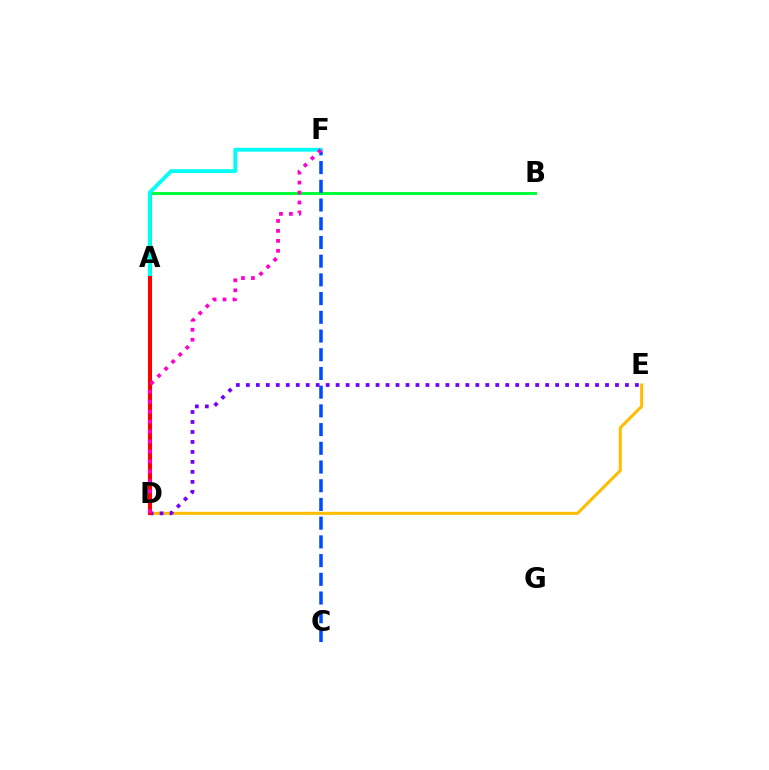{('D', 'E'): [{'color': '#ffbd00', 'line_style': 'solid', 'thickness': 2.18}, {'color': '#7200ff', 'line_style': 'dotted', 'thickness': 2.71}], ('A', 'D'): [{'color': '#84ff00', 'line_style': 'solid', 'thickness': 1.65}, {'color': '#ff0000', 'line_style': 'solid', 'thickness': 2.92}], ('A', 'B'): [{'color': '#00ff39', 'line_style': 'solid', 'thickness': 2.14}], ('C', 'F'): [{'color': '#004bff', 'line_style': 'dashed', 'thickness': 2.54}], ('A', 'F'): [{'color': '#00fff6', 'line_style': 'solid', 'thickness': 2.75}], ('D', 'F'): [{'color': '#ff00cf', 'line_style': 'dotted', 'thickness': 2.71}]}